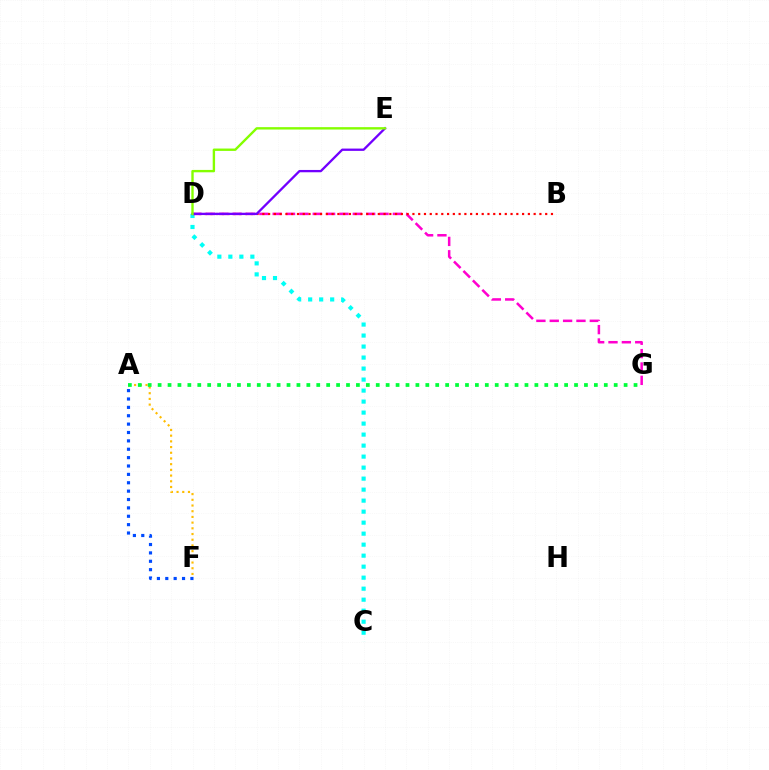{('A', 'F'): [{'color': '#004bff', 'line_style': 'dotted', 'thickness': 2.28}, {'color': '#ffbd00', 'line_style': 'dotted', 'thickness': 1.55}], ('C', 'D'): [{'color': '#00fff6', 'line_style': 'dotted', 'thickness': 2.99}], ('D', 'G'): [{'color': '#ff00cf', 'line_style': 'dashed', 'thickness': 1.81}], ('A', 'G'): [{'color': '#00ff39', 'line_style': 'dotted', 'thickness': 2.69}], ('B', 'D'): [{'color': '#ff0000', 'line_style': 'dotted', 'thickness': 1.57}], ('D', 'E'): [{'color': '#7200ff', 'line_style': 'solid', 'thickness': 1.66}, {'color': '#84ff00', 'line_style': 'solid', 'thickness': 1.71}]}